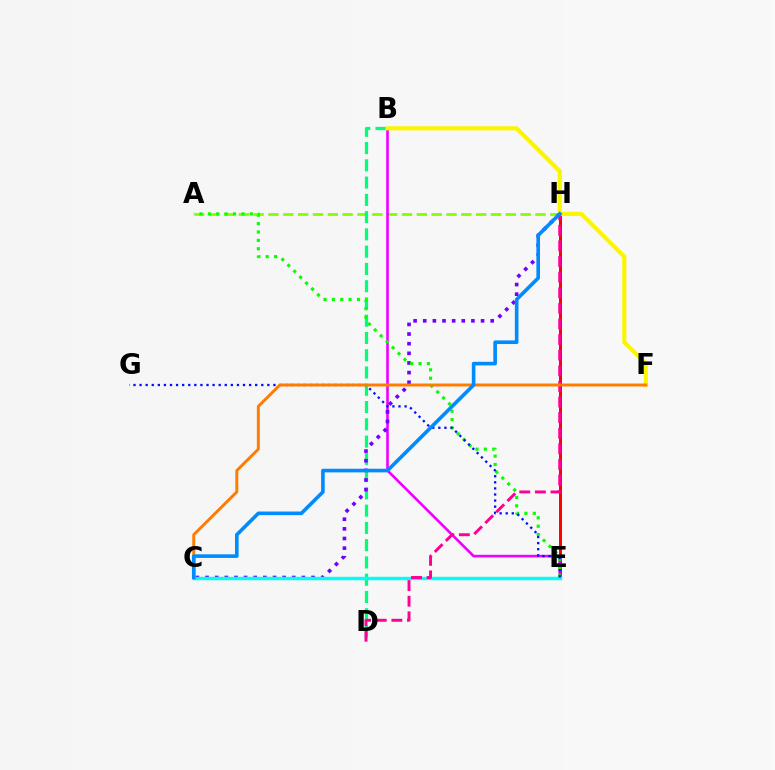{('A', 'H'): [{'color': '#84ff00', 'line_style': 'dashed', 'thickness': 2.02}], ('E', 'H'): [{'color': '#ff0000', 'line_style': 'solid', 'thickness': 2.14}], ('B', 'D'): [{'color': '#00ff74', 'line_style': 'dashed', 'thickness': 2.35}], ('B', 'E'): [{'color': '#ee00ff', 'line_style': 'solid', 'thickness': 1.88}], ('C', 'H'): [{'color': '#7200ff', 'line_style': 'dotted', 'thickness': 2.62}, {'color': '#008cff', 'line_style': 'solid', 'thickness': 2.61}], ('A', 'E'): [{'color': '#08ff00', 'line_style': 'dotted', 'thickness': 2.28}], ('C', 'E'): [{'color': '#00fff6', 'line_style': 'solid', 'thickness': 2.47}], ('E', 'G'): [{'color': '#0010ff', 'line_style': 'dotted', 'thickness': 1.65}], ('B', 'F'): [{'color': '#fcf500', 'line_style': 'solid', 'thickness': 2.98}], ('D', 'H'): [{'color': '#ff0094', 'line_style': 'dashed', 'thickness': 2.12}], ('C', 'F'): [{'color': '#ff7c00', 'line_style': 'solid', 'thickness': 2.12}]}